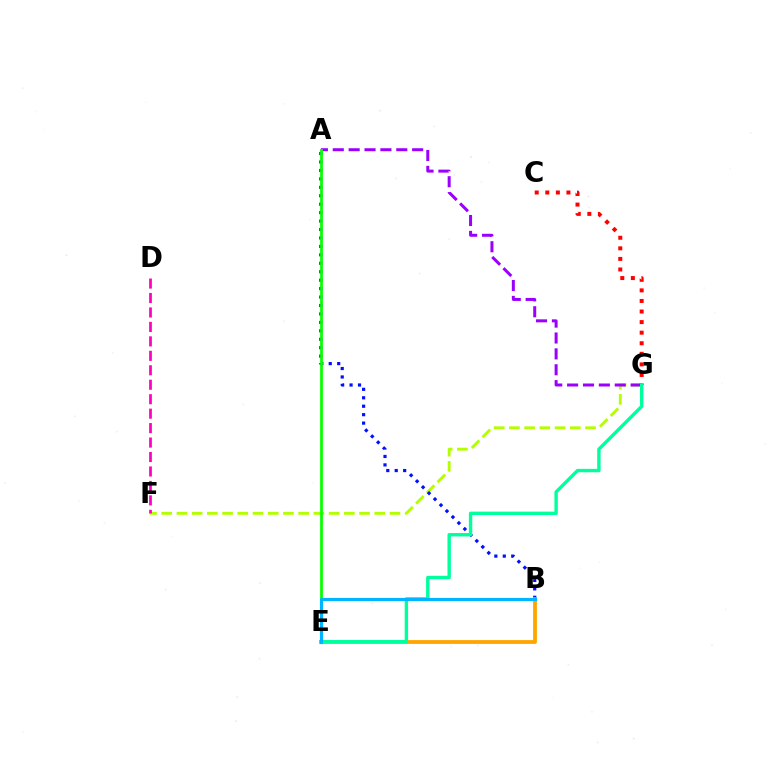{('F', 'G'): [{'color': '#b3ff00', 'line_style': 'dashed', 'thickness': 2.07}], ('A', 'G'): [{'color': '#9b00ff', 'line_style': 'dashed', 'thickness': 2.16}], ('A', 'B'): [{'color': '#0010ff', 'line_style': 'dotted', 'thickness': 2.29}], ('C', 'G'): [{'color': '#ff0000', 'line_style': 'dotted', 'thickness': 2.87}], ('A', 'E'): [{'color': '#08ff00', 'line_style': 'solid', 'thickness': 1.99}], ('B', 'E'): [{'color': '#ffa500', 'line_style': 'solid', 'thickness': 2.73}, {'color': '#00b5ff', 'line_style': 'solid', 'thickness': 2.28}], ('E', 'G'): [{'color': '#00ff9d', 'line_style': 'solid', 'thickness': 2.44}], ('D', 'F'): [{'color': '#ff00bd', 'line_style': 'dashed', 'thickness': 1.96}]}